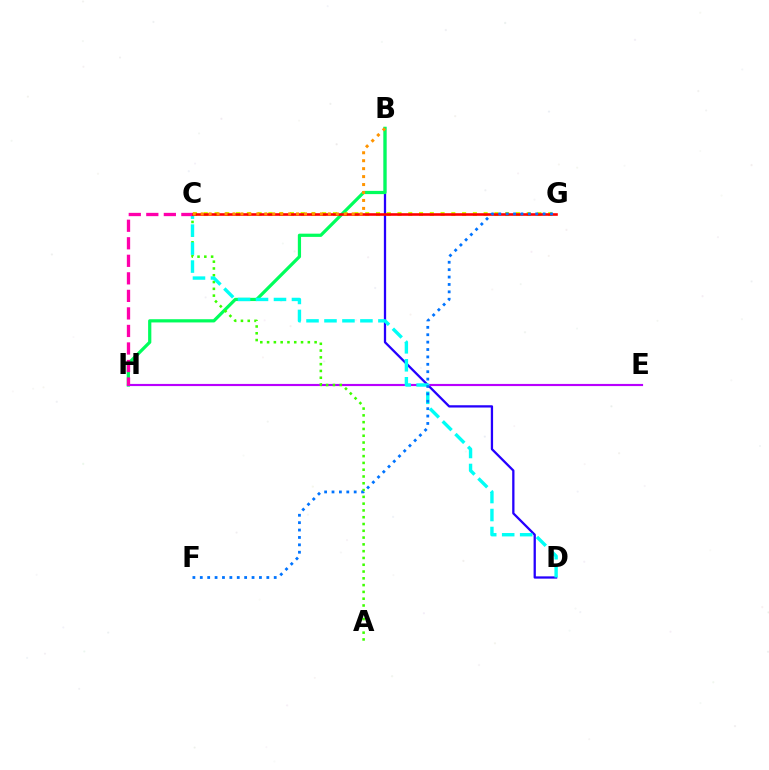{('B', 'D'): [{'color': '#2500ff', 'line_style': 'solid', 'thickness': 1.65}], ('C', 'G'): [{'color': '#d1ff00', 'line_style': 'dotted', 'thickness': 2.92}, {'color': '#ff0000', 'line_style': 'solid', 'thickness': 1.87}], ('B', 'H'): [{'color': '#00ff5c', 'line_style': 'solid', 'thickness': 2.32}], ('E', 'H'): [{'color': '#b900ff', 'line_style': 'solid', 'thickness': 1.55}], ('A', 'C'): [{'color': '#3dff00', 'line_style': 'dotted', 'thickness': 1.84}], ('C', 'D'): [{'color': '#00fff6', 'line_style': 'dashed', 'thickness': 2.44}], ('C', 'H'): [{'color': '#ff00ac', 'line_style': 'dashed', 'thickness': 2.38}], ('F', 'G'): [{'color': '#0074ff', 'line_style': 'dotted', 'thickness': 2.01}], ('B', 'C'): [{'color': '#ff9400', 'line_style': 'dotted', 'thickness': 2.16}]}